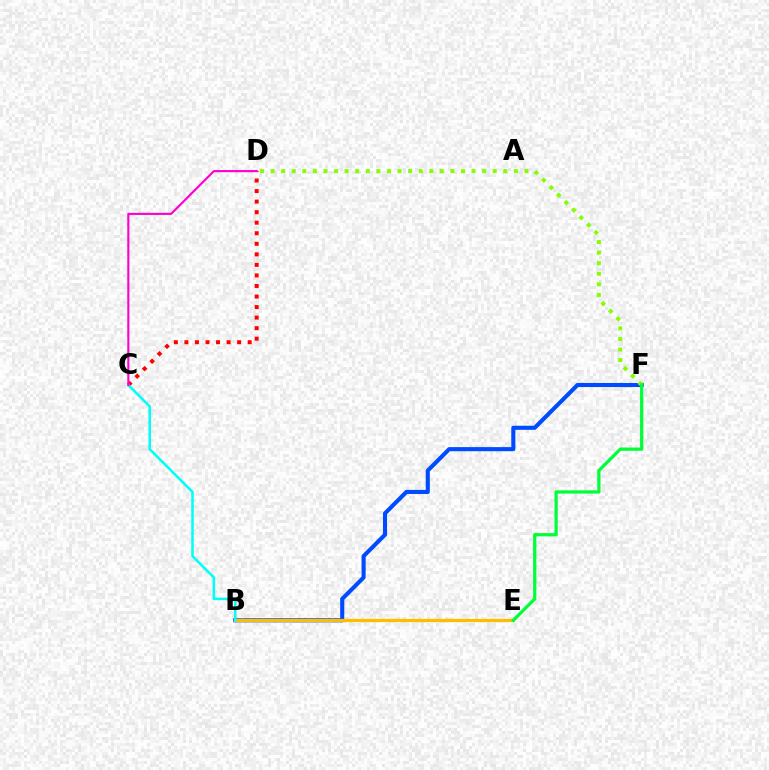{('B', 'F'): [{'color': '#004bff', 'line_style': 'solid', 'thickness': 2.95}], ('B', 'E'): [{'color': '#7200ff', 'line_style': 'solid', 'thickness': 2.14}, {'color': '#ffbd00', 'line_style': 'solid', 'thickness': 2.35}], ('D', 'F'): [{'color': '#84ff00', 'line_style': 'dotted', 'thickness': 2.87}], ('C', 'D'): [{'color': '#ff0000', 'line_style': 'dotted', 'thickness': 2.86}, {'color': '#ff00cf', 'line_style': 'solid', 'thickness': 1.53}], ('B', 'C'): [{'color': '#00fff6', 'line_style': 'solid', 'thickness': 1.83}], ('E', 'F'): [{'color': '#00ff39', 'line_style': 'solid', 'thickness': 2.33}]}